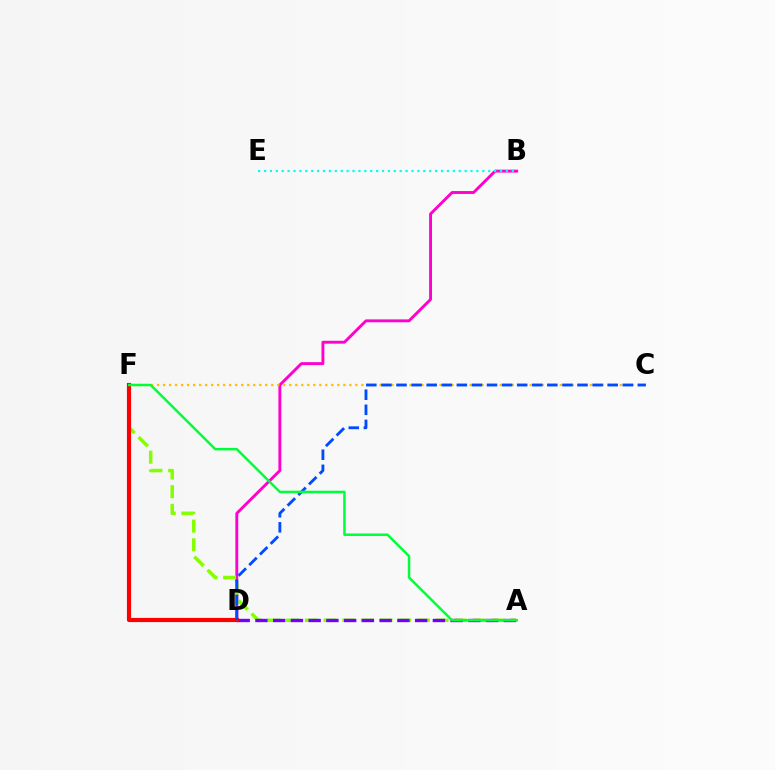{('B', 'D'): [{'color': '#ff00cf', 'line_style': 'solid', 'thickness': 2.08}], ('A', 'F'): [{'color': '#84ff00', 'line_style': 'dashed', 'thickness': 2.54}, {'color': '#00ff39', 'line_style': 'solid', 'thickness': 1.8}], ('C', 'F'): [{'color': '#ffbd00', 'line_style': 'dotted', 'thickness': 1.63}], ('A', 'D'): [{'color': '#7200ff', 'line_style': 'dashed', 'thickness': 2.41}], ('D', 'F'): [{'color': '#ff0000', 'line_style': 'solid', 'thickness': 2.99}], ('C', 'D'): [{'color': '#004bff', 'line_style': 'dashed', 'thickness': 2.05}], ('B', 'E'): [{'color': '#00fff6', 'line_style': 'dotted', 'thickness': 1.6}]}